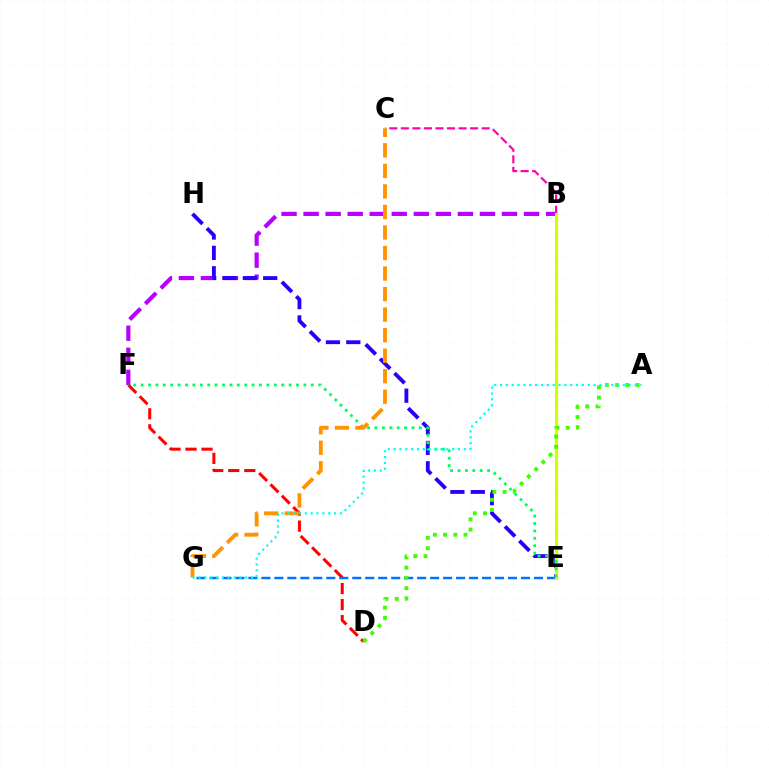{('B', 'C'): [{'color': '#ff00ac', 'line_style': 'dashed', 'thickness': 1.57}], ('B', 'F'): [{'color': '#b900ff', 'line_style': 'dashed', 'thickness': 2.99}], ('D', 'F'): [{'color': '#ff0000', 'line_style': 'dashed', 'thickness': 2.18}], ('E', 'H'): [{'color': '#2500ff', 'line_style': 'dashed', 'thickness': 2.77}], ('E', 'G'): [{'color': '#0074ff', 'line_style': 'dashed', 'thickness': 1.76}], ('B', 'E'): [{'color': '#d1ff00', 'line_style': 'solid', 'thickness': 2.29}], ('E', 'F'): [{'color': '#00ff5c', 'line_style': 'dotted', 'thickness': 2.01}], ('A', 'D'): [{'color': '#3dff00', 'line_style': 'dotted', 'thickness': 2.78}], ('C', 'G'): [{'color': '#ff9400', 'line_style': 'dashed', 'thickness': 2.79}], ('A', 'G'): [{'color': '#00fff6', 'line_style': 'dotted', 'thickness': 1.59}]}